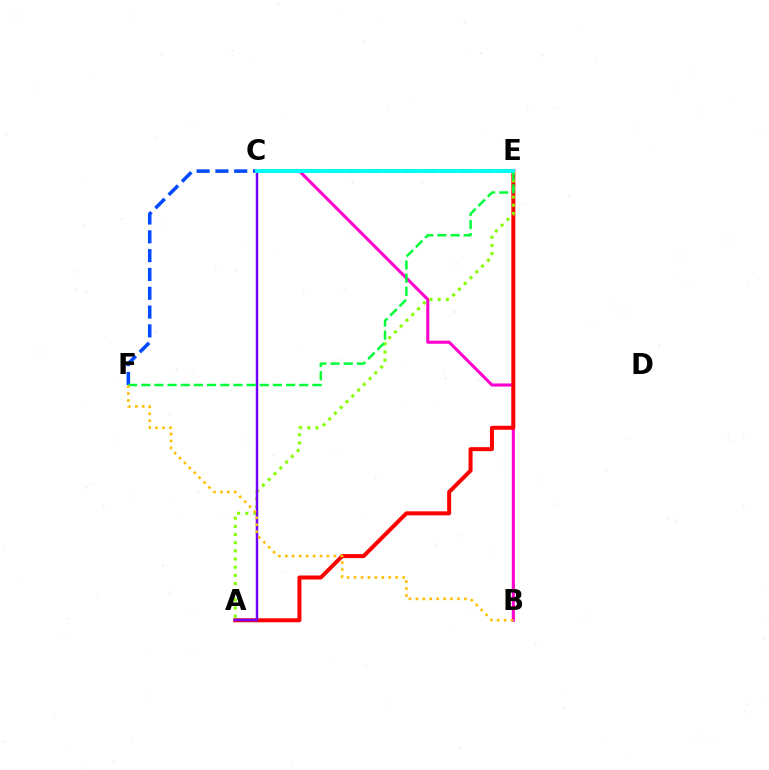{('B', 'C'): [{'color': '#ff00cf', 'line_style': 'solid', 'thickness': 2.23}], ('A', 'E'): [{'color': '#ff0000', 'line_style': 'solid', 'thickness': 2.88}, {'color': '#84ff00', 'line_style': 'dotted', 'thickness': 2.22}], ('E', 'F'): [{'color': '#004bff', 'line_style': 'dashed', 'thickness': 2.55}, {'color': '#00ff39', 'line_style': 'dashed', 'thickness': 1.79}], ('A', 'C'): [{'color': '#7200ff', 'line_style': 'solid', 'thickness': 1.78}], ('C', 'E'): [{'color': '#00fff6', 'line_style': 'solid', 'thickness': 2.81}], ('B', 'F'): [{'color': '#ffbd00', 'line_style': 'dotted', 'thickness': 1.88}]}